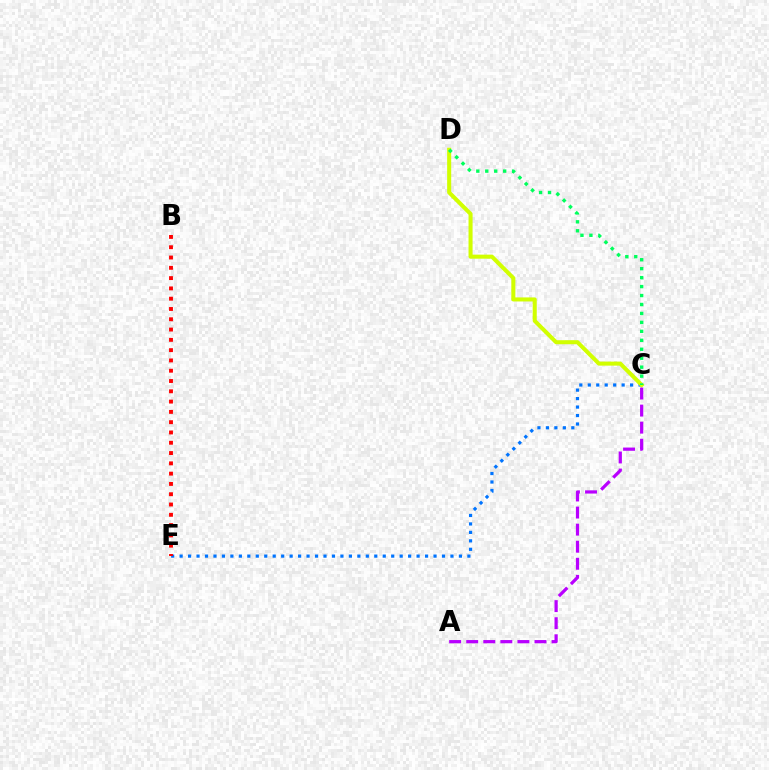{('C', 'E'): [{'color': '#0074ff', 'line_style': 'dotted', 'thickness': 2.3}], ('C', 'D'): [{'color': '#d1ff00', 'line_style': 'solid', 'thickness': 2.92}, {'color': '#00ff5c', 'line_style': 'dotted', 'thickness': 2.43}], ('B', 'E'): [{'color': '#ff0000', 'line_style': 'dotted', 'thickness': 2.8}], ('A', 'C'): [{'color': '#b900ff', 'line_style': 'dashed', 'thickness': 2.32}]}